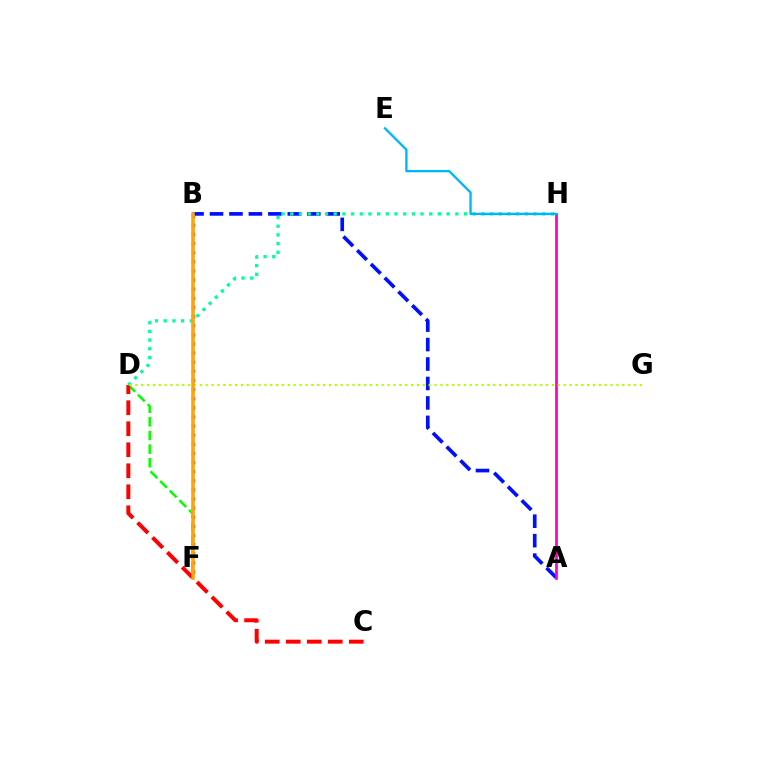{('A', 'B'): [{'color': '#0010ff', 'line_style': 'dashed', 'thickness': 2.64}], ('D', 'F'): [{'color': '#08ff00', 'line_style': 'dashed', 'thickness': 1.85}], ('C', 'D'): [{'color': '#ff0000', 'line_style': 'dashed', 'thickness': 2.85}], ('A', 'H'): [{'color': '#ff00bd', 'line_style': 'solid', 'thickness': 1.95}], ('D', 'H'): [{'color': '#00ff9d', 'line_style': 'dotted', 'thickness': 2.36}], ('D', 'G'): [{'color': '#b3ff00', 'line_style': 'dotted', 'thickness': 1.59}], ('E', 'H'): [{'color': '#00b5ff', 'line_style': 'solid', 'thickness': 1.68}], ('B', 'F'): [{'color': '#9b00ff', 'line_style': 'dotted', 'thickness': 2.48}, {'color': '#ffa500', 'line_style': 'solid', 'thickness': 2.55}]}